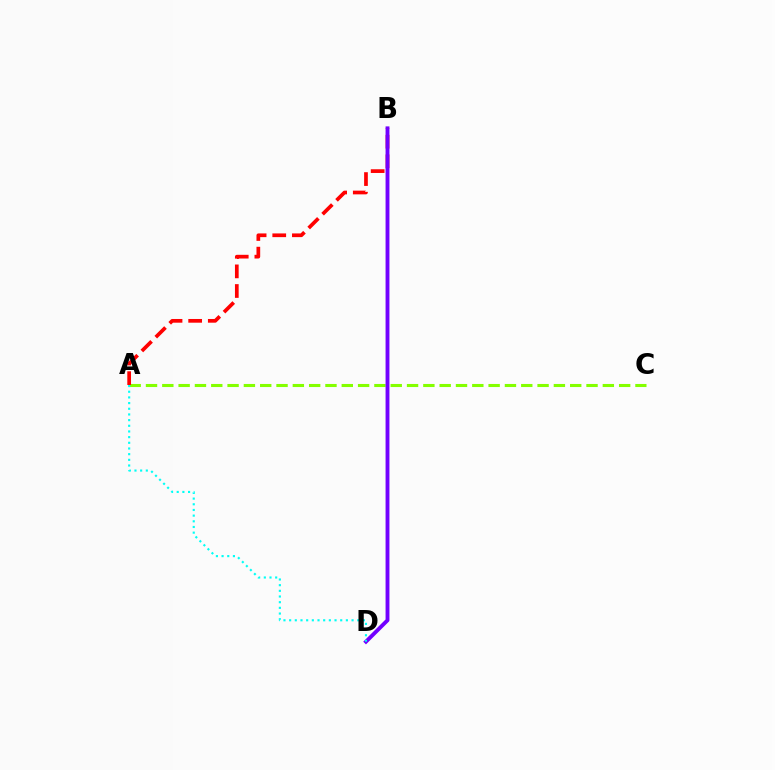{('A', 'C'): [{'color': '#84ff00', 'line_style': 'dashed', 'thickness': 2.22}], ('A', 'B'): [{'color': '#ff0000', 'line_style': 'dashed', 'thickness': 2.67}], ('B', 'D'): [{'color': '#7200ff', 'line_style': 'solid', 'thickness': 2.79}], ('A', 'D'): [{'color': '#00fff6', 'line_style': 'dotted', 'thickness': 1.54}]}